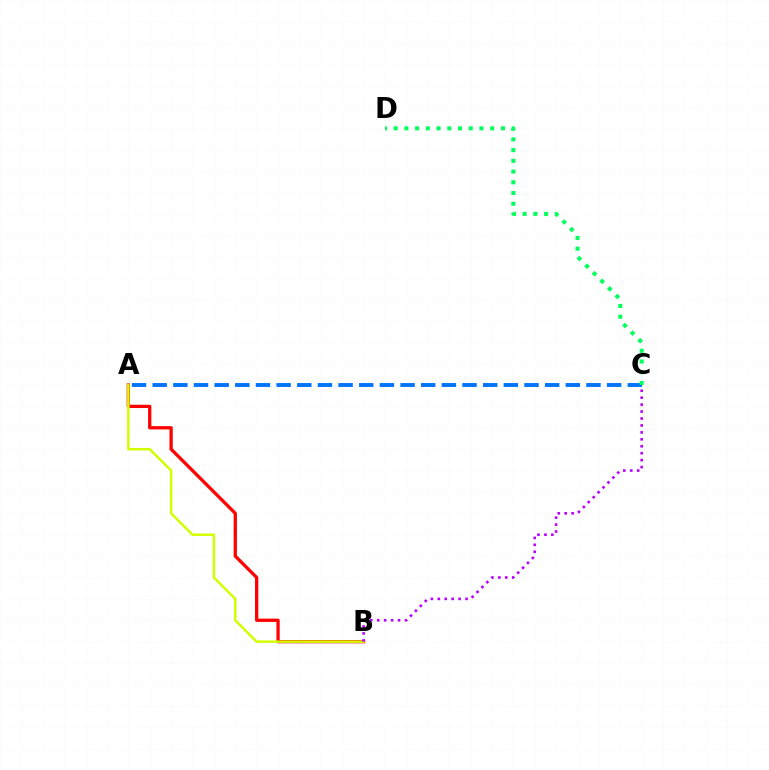{('A', 'C'): [{'color': '#0074ff', 'line_style': 'dashed', 'thickness': 2.81}], ('C', 'D'): [{'color': '#00ff5c', 'line_style': 'dotted', 'thickness': 2.91}], ('A', 'B'): [{'color': '#ff0000', 'line_style': 'solid', 'thickness': 2.36}, {'color': '#d1ff00', 'line_style': 'solid', 'thickness': 1.78}], ('B', 'C'): [{'color': '#b900ff', 'line_style': 'dotted', 'thickness': 1.89}]}